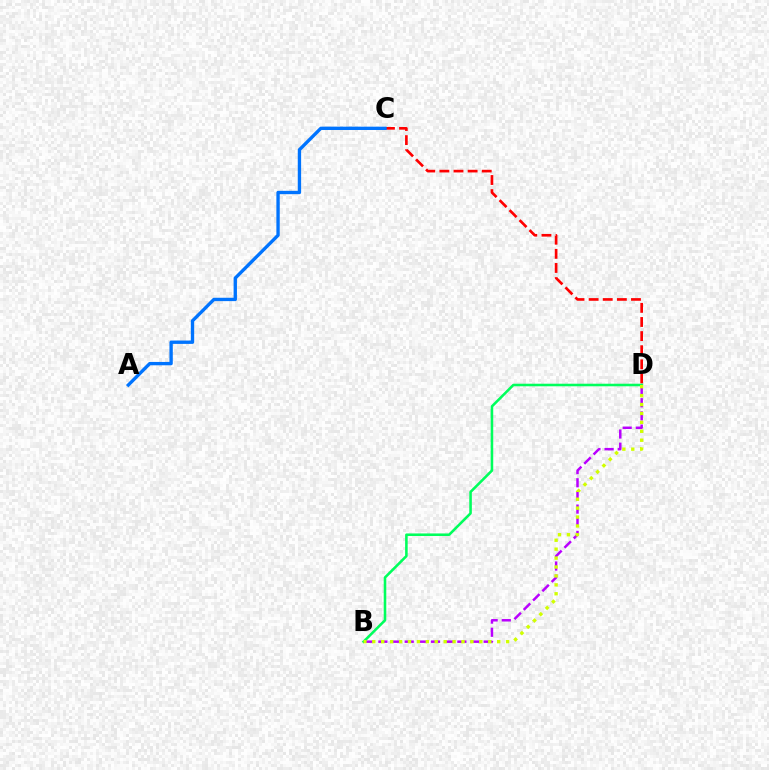{('C', 'D'): [{'color': '#ff0000', 'line_style': 'dashed', 'thickness': 1.92}], ('B', 'D'): [{'color': '#b900ff', 'line_style': 'dashed', 'thickness': 1.79}, {'color': '#00ff5c', 'line_style': 'solid', 'thickness': 1.85}, {'color': '#d1ff00', 'line_style': 'dotted', 'thickness': 2.42}], ('A', 'C'): [{'color': '#0074ff', 'line_style': 'solid', 'thickness': 2.41}]}